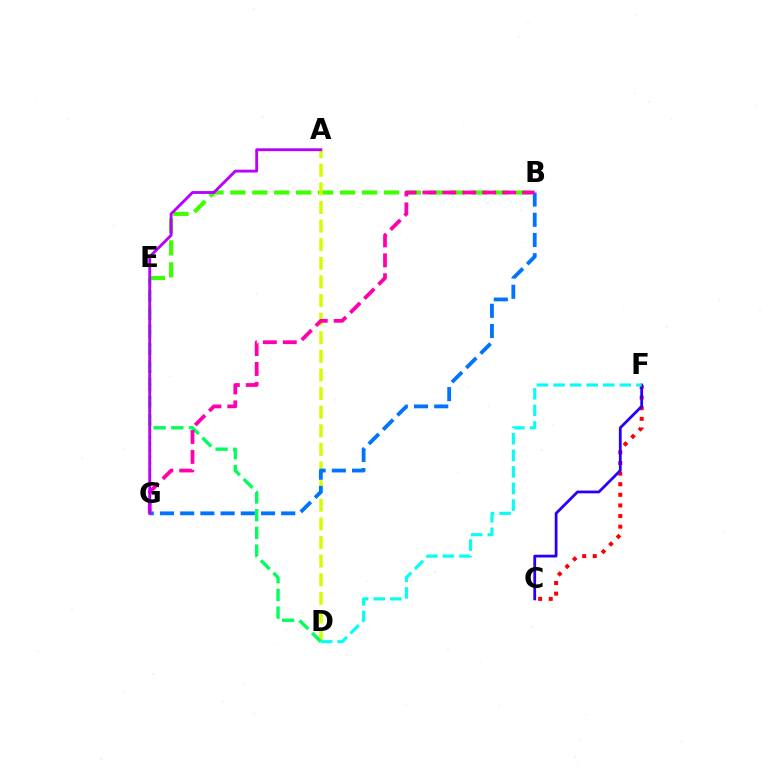{('C', 'F'): [{'color': '#ff0000', 'line_style': 'dotted', 'thickness': 2.88}, {'color': '#2500ff', 'line_style': 'solid', 'thickness': 2.0}], ('B', 'E'): [{'color': '#3dff00', 'line_style': 'dashed', 'thickness': 2.98}], ('E', 'G'): [{'color': '#ff9400', 'line_style': 'dotted', 'thickness': 1.79}], ('A', 'D'): [{'color': '#d1ff00', 'line_style': 'dashed', 'thickness': 2.53}], ('D', 'E'): [{'color': '#00ff5c', 'line_style': 'dashed', 'thickness': 2.41}], ('B', 'G'): [{'color': '#0074ff', 'line_style': 'dashed', 'thickness': 2.75}, {'color': '#ff00ac', 'line_style': 'dashed', 'thickness': 2.71}], ('D', 'F'): [{'color': '#00fff6', 'line_style': 'dashed', 'thickness': 2.25}], ('A', 'G'): [{'color': '#b900ff', 'line_style': 'solid', 'thickness': 2.05}]}